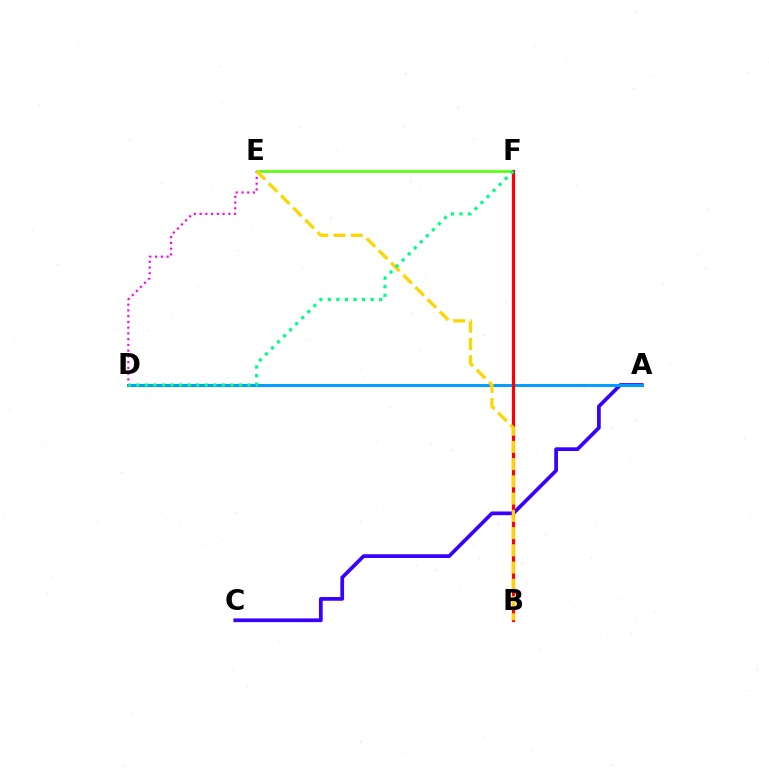{('A', 'C'): [{'color': '#3700ff', 'line_style': 'solid', 'thickness': 2.68}], ('E', 'F'): [{'color': '#4fff00', 'line_style': 'solid', 'thickness': 1.83}], ('A', 'D'): [{'color': '#009eff', 'line_style': 'solid', 'thickness': 2.13}], ('B', 'F'): [{'color': '#ff0000', 'line_style': 'solid', 'thickness': 2.3}], ('D', 'E'): [{'color': '#ff00ed', 'line_style': 'dotted', 'thickness': 1.56}], ('B', 'E'): [{'color': '#ffd500', 'line_style': 'dashed', 'thickness': 2.34}], ('D', 'F'): [{'color': '#00ff86', 'line_style': 'dotted', 'thickness': 2.32}]}